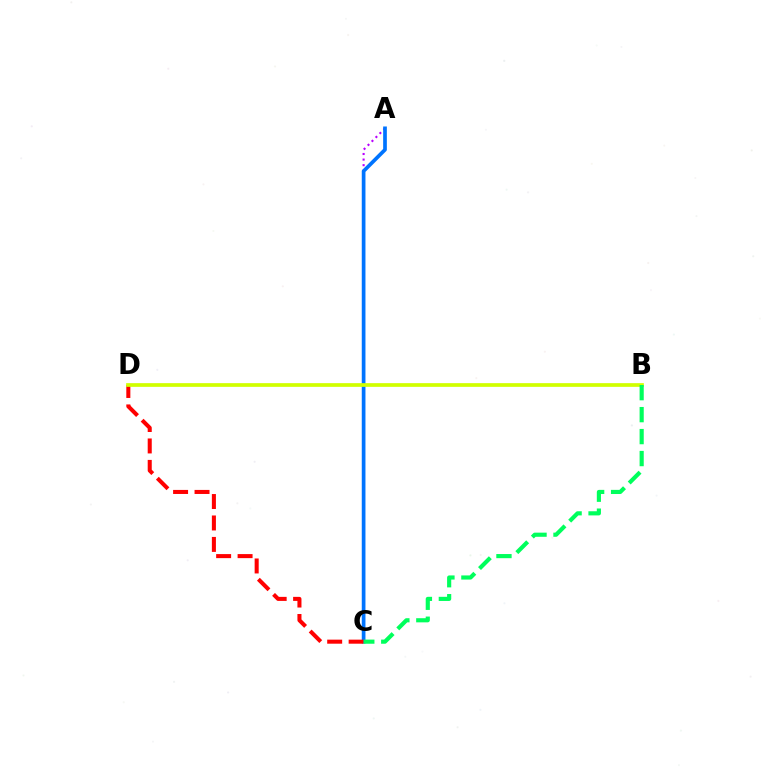{('A', 'C'): [{'color': '#b900ff', 'line_style': 'dotted', 'thickness': 1.52}, {'color': '#0074ff', 'line_style': 'solid', 'thickness': 2.66}], ('C', 'D'): [{'color': '#ff0000', 'line_style': 'dashed', 'thickness': 2.91}], ('B', 'D'): [{'color': '#d1ff00', 'line_style': 'solid', 'thickness': 2.66}], ('B', 'C'): [{'color': '#00ff5c', 'line_style': 'dashed', 'thickness': 2.98}]}